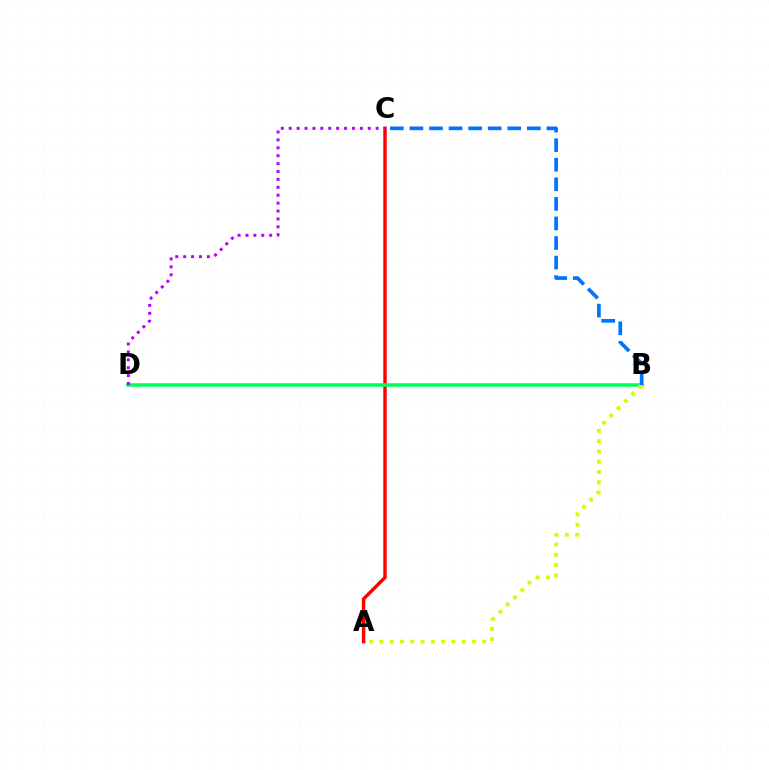{('A', 'C'): [{'color': '#ff0000', 'line_style': 'solid', 'thickness': 2.48}], ('B', 'D'): [{'color': '#00ff5c', 'line_style': 'solid', 'thickness': 2.52}], ('A', 'B'): [{'color': '#d1ff00', 'line_style': 'dotted', 'thickness': 2.79}], ('B', 'C'): [{'color': '#0074ff', 'line_style': 'dashed', 'thickness': 2.66}], ('C', 'D'): [{'color': '#b900ff', 'line_style': 'dotted', 'thickness': 2.15}]}